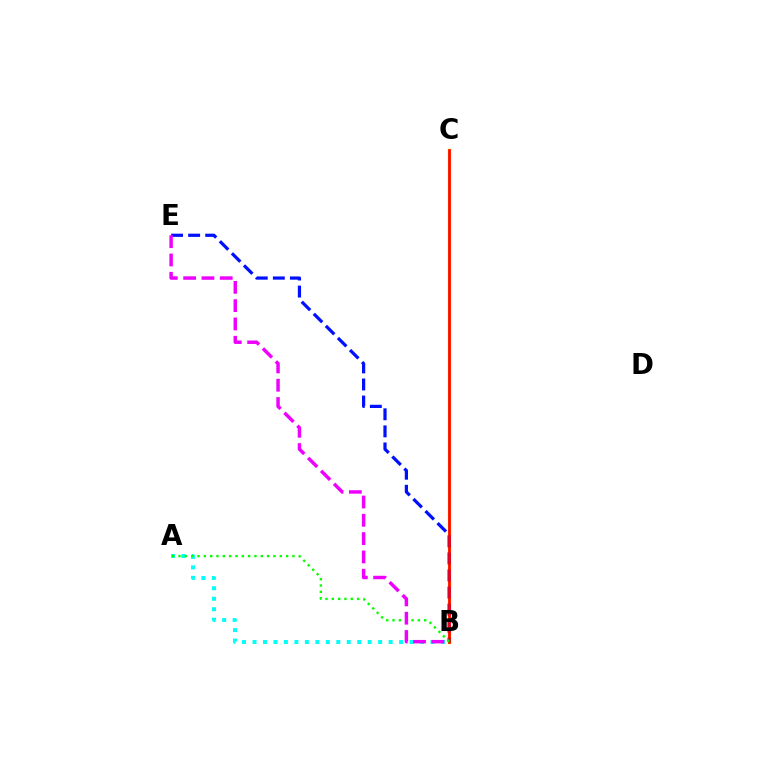{('B', 'C'): [{'color': '#fcf500', 'line_style': 'solid', 'thickness': 2.46}, {'color': '#ff0000', 'line_style': 'solid', 'thickness': 1.94}], ('B', 'E'): [{'color': '#0010ff', 'line_style': 'dashed', 'thickness': 2.32}, {'color': '#ee00ff', 'line_style': 'dashed', 'thickness': 2.49}], ('A', 'B'): [{'color': '#00fff6', 'line_style': 'dotted', 'thickness': 2.84}, {'color': '#08ff00', 'line_style': 'dotted', 'thickness': 1.72}]}